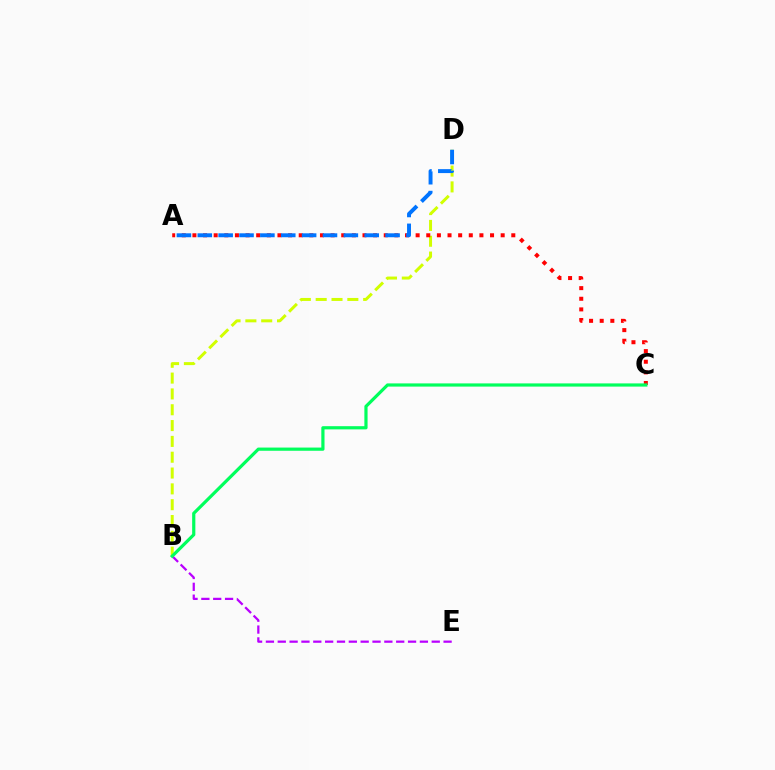{('B', 'D'): [{'color': '#d1ff00', 'line_style': 'dashed', 'thickness': 2.15}], ('B', 'E'): [{'color': '#b900ff', 'line_style': 'dashed', 'thickness': 1.61}], ('A', 'C'): [{'color': '#ff0000', 'line_style': 'dotted', 'thickness': 2.89}], ('A', 'D'): [{'color': '#0074ff', 'line_style': 'dashed', 'thickness': 2.83}], ('B', 'C'): [{'color': '#00ff5c', 'line_style': 'solid', 'thickness': 2.3}]}